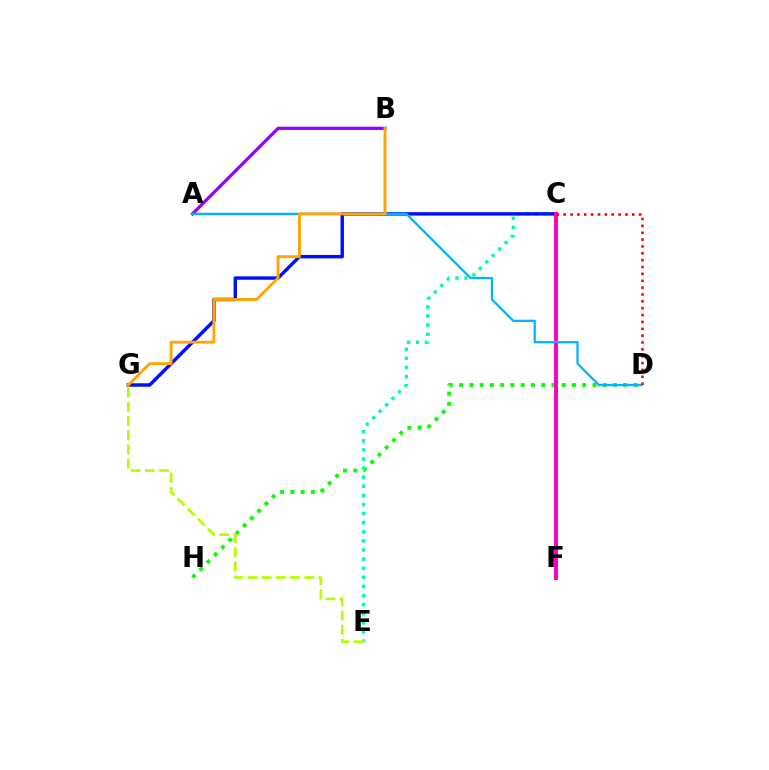{('D', 'H'): [{'color': '#08ff00', 'line_style': 'dotted', 'thickness': 2.79}], ('C', 'E'): [{'color': '#00ff9d', 'line_style': 'dotted', 'thickness': 2.47}], ('C', 'G'): [{'color': '#0010ff', 'line_style': 'solid', 'thickness': 2.47}], ('A', 'B'): [{'color': '#9b00ff', 'line_style': 'solid', 'thickness': 2.32}], ('C', 'F'): [{'color': '#ff00bd', 'line_style': 'solid', 'thickness': 2.83}], ('E', 'G'): [{'color': '#b3ff00', 'line_style': 'dashed', 'thickness': 1.93}], ('A', 'D'): [{'color': '#00b5ff', 'line_style': 'solid', 'thickness': 1.64}], ('C', 'D'): [{'color': '#ff0000', 'line_style': 'dotted', 'thickness': 1.86}], ('B', 'G'): [{'color': '#ffa500', 'line_style': 'solid', 'thickness': 2.07}]}